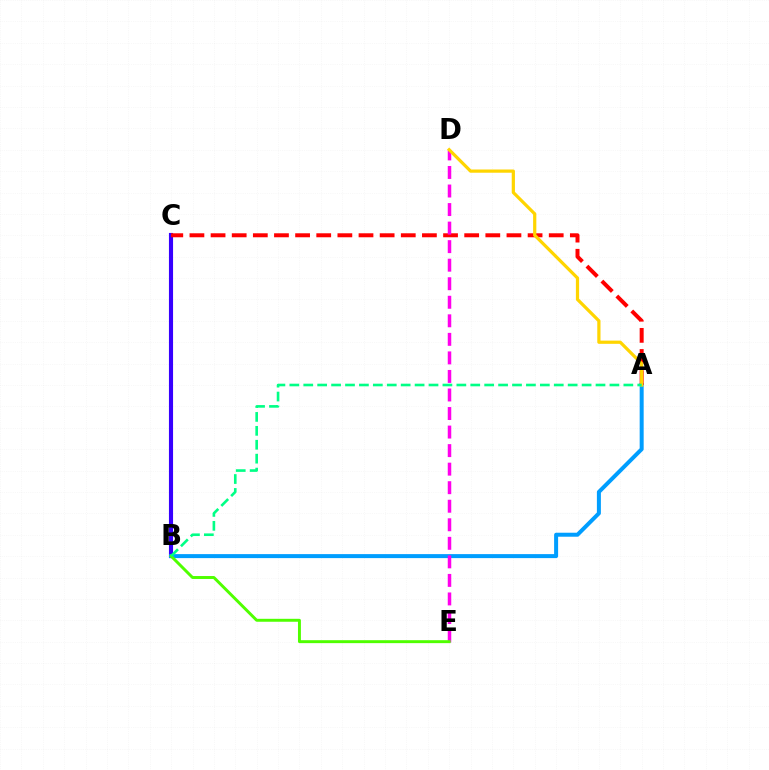{('B', 'C'): [{'color': '#3700ff', 'line_style': 'solid', 'thickness': 2.97}], ('A', 'B'): [{'color': '#009eff', 'line_style': 'solid', 'thickness': 2.88}, {'color': '#00ff86', 'line_style': 'dashed', 'thickness': 1.89}], ('A', 'C'): [{'color': '#ff0000', 'line_style': 'dashed', 'thickness': 2.87}], ('D', 'E'): [{'color': '#ff00ed', 'line_style': 'dashed', 'thickness': 2.52}], ('A', 'D'): [{'color': '#ffd500', 'line_style': 'solid', 'thickness': 2.32}], ('B', 'E'): [{'color': '#4fff00', 'line_style': 'solid', 'thickness': 2.12}]}